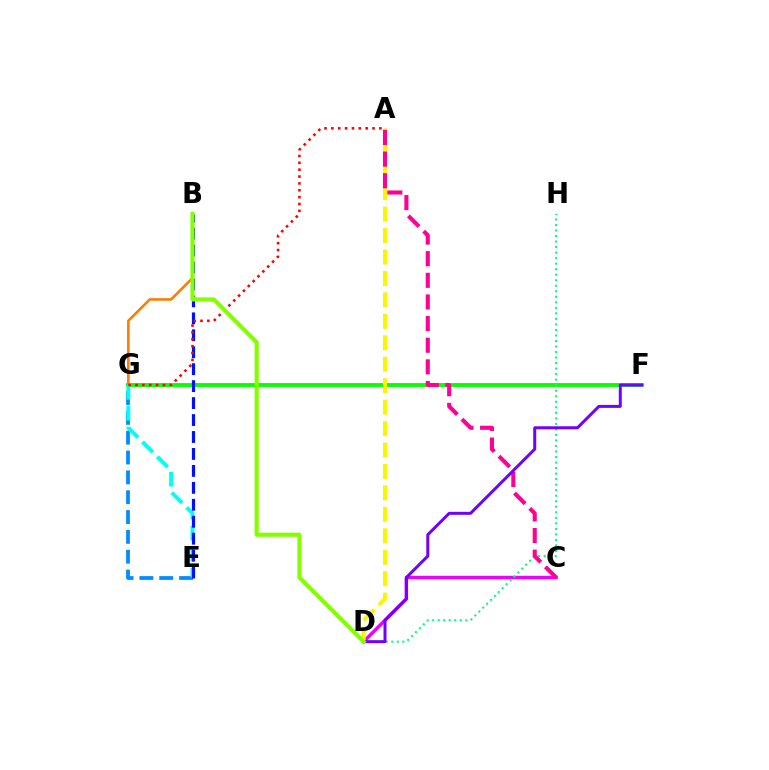{('E', 'G'): [{'color': '#008cff', 'line_style': 'dashed', 'thickness': 2.69}, {'color': '#00fff6', 'line_style': 'dashed', 'thickness': 2.84}], ('F', 'G'): [{'color': '#08ff00', 'line_style': 'solid', 'thickness': 2.78}], ('C', 'D'): [{'color': '#ee00ff', 'line_style': 'solid', 'thickness': 2.45}], ('B', 'G'): [{'color': '#ff7c00', 'line_style': 'solid', 'thickness': 1.86}], ('D', 'H'): [{'color': '#00ff74', 'line_style': 'dotted', 'thickness': 1.5}], ('A', 'D'): [{'color': '#fcf500', 'line_style': 'dashed', 'thickness': 2.91}], ('A', 'C'): [{'color': '#ff0094', 'line_style': 'dashed', 'thickness': 2.94}], ('D', 'F'): [{'color': '#7200ff', 'line_style': 'solid', 'thickness': 2.16}], ('B', 'E'): [{'color': '#0010ff', 'line_style': 'dashed', 'thickness': 2.3}], ('A', 'G'): [{'color': '#ff0000', 'line_style': 'dotted', 'thickness': 1.86}], ('B', 'D'): [{'color': '#84ff00', 'line_style': 'solid', 'thickness': 2.98}]}